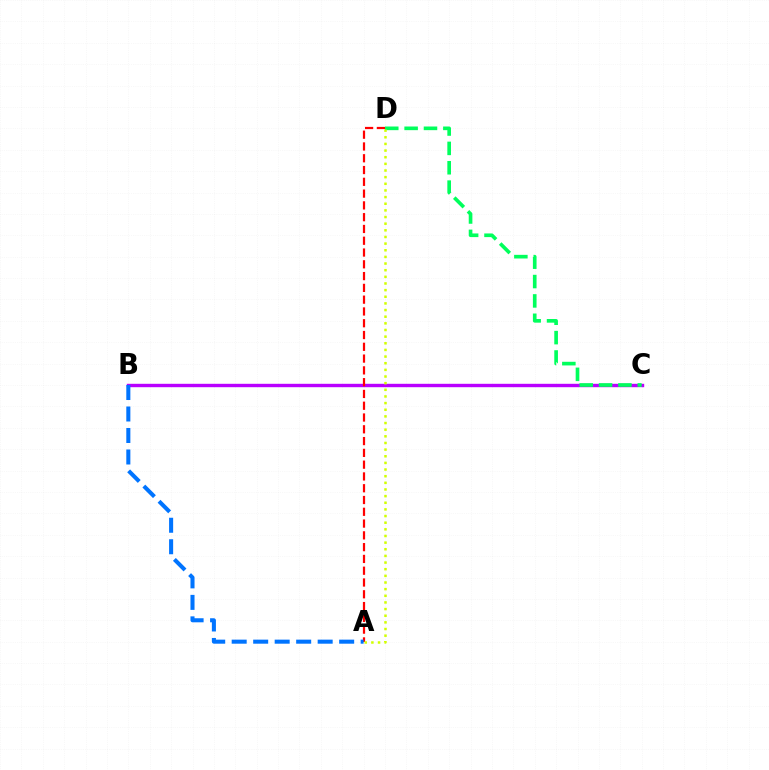{('B', 'C'): [{'color': '#b900ff', 'line_style': 'solid', 'thickness': 2.45}], ('A', 'D'): [{'color': '#ff0000', 'line_style': 'dashed', 'thickness': 1.6}, {'color': '#d1ff00', 'line_style': 'dotted', 'thickness': 1.81}], ('C', 'D'): [{'color': '#00ff5c', 'line_style': 'dashed', 'thickness': 2.63}], ('A', 'B'): [{'color': '#0074ff', 'line_style': 'dashed', 'thickness': 2.92}]}